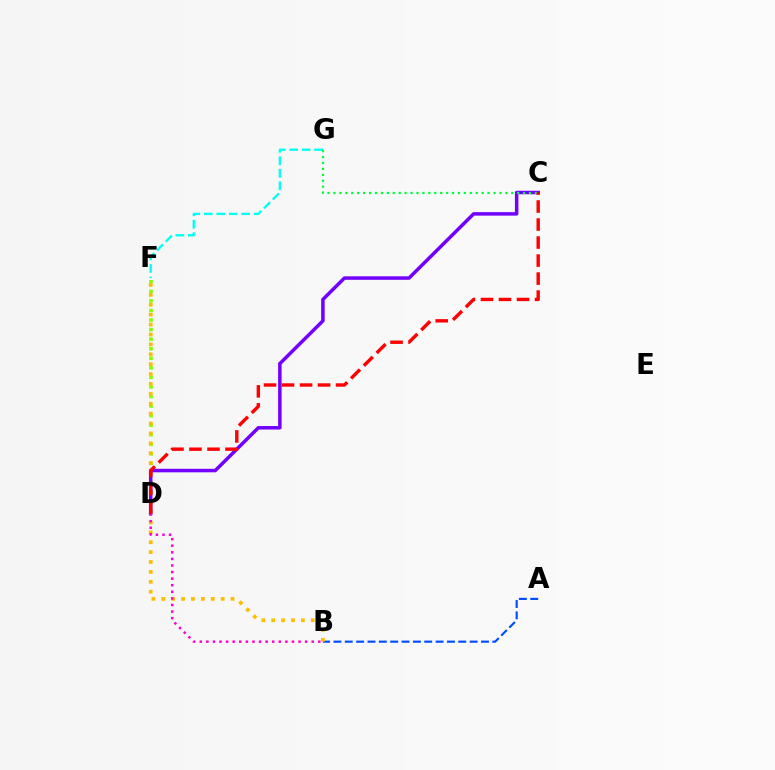{('D', 'F'): [{'color': '#84ff00', 'line_style': 'dotted', 'thickness': 2.6}], ('A', 'B'): [{'color': '#004bff', 'line_style': 'dashed', 'thickness': 1.54}], ('F', 'G'): [{'color': '#00fff6', 'line_style': 'dashed', 'thickness': 1.69}], ('B', 'F'): [{'color': '#ffbd00', 'line_style': 'dotted', 'thickness': 2.69}], ('C', 'D'): [{'color': '#7200ff', 'line_style': 'solid', 'thickness': 2.52}, {'color': '#ff0000', 'line_style': 'dashed', 'thickness': 2.45}], ('C', 'G'): [{'color': '#00ff39', 'line_style': 'dotted', 'thickness': 1.61}], ('B', 'D'): [{'color': '#ff00cf', 'line_style': 'dotted', 'thickness': 1.79}]}